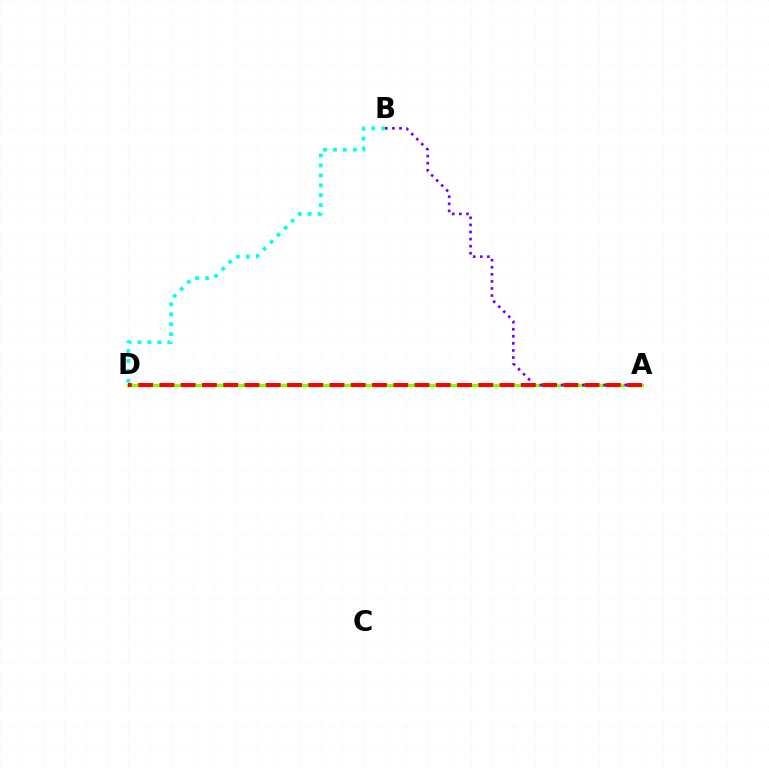{('A', 'D'): [{'color': '#84ff00', 'line_style': 'solid', 'thickness': 2.45}, {'color': '#ff0000', 'line_style': 'dashed', 'thickness': 2.89}], ('A', 'B'): [{'color': '#7200ff', 'line_style': 'dotted', 'thickness': 1.92}], ('B', 'D'): [{'color': '#00fff6', 'line_style': 'dotted', 'thickness': 2.7}]}